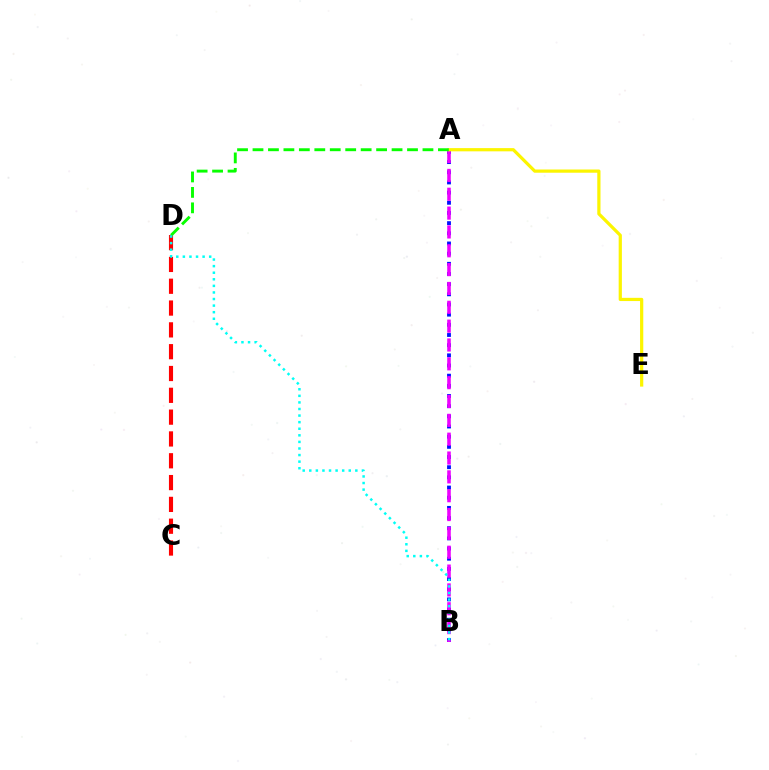{('C', 'D'): [{'color': '#ff0000', 'line_style': 'dashed', 'thickness': 2.96}], ('A', 'B'): [{'color': '#0010ff', 'line_style': 'dotted', 'thickness': 2.76}, {'color': '#ee00ff', 'line_style': 'dashed', 'thickness': 2.56}], ('A', 'E'): [{'color': '#fcf500', 'line_style': 'solid', 'thickness': 2.32}], ('A', 'D'): [{'color': '#08ff00', 'line_style': 'dashed', 'thickness': 2.1}], ('B', 'D'): [{'color': '#00fff6', 'line_style': 'dotted', 'thickness': 1.79}]}